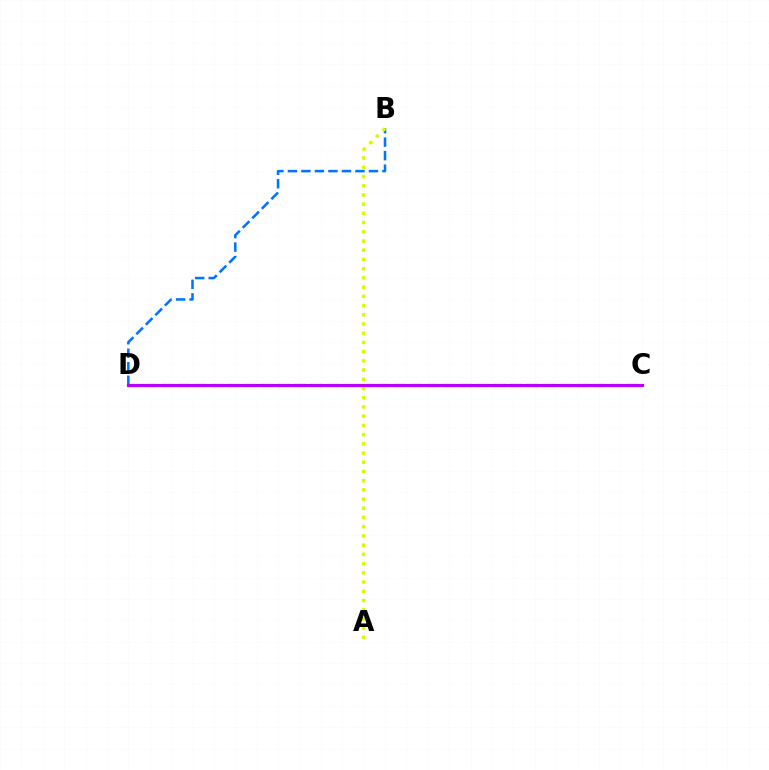{('C', 'D'): [{'color': '#00ff5c', 'line_style': 'dotted', 'thickness': 1.87}, {'color': '#ff0000', 'line_style': 'dashed', 'thickness': 2.25}, {'color': '#b900ff', 'line_style': 'solid', 'thickness': 2.22}], ('B', 'D'): [{'color': '#0074ff', 'line_style': 'dashed', 'thickness': 1.83}], ('A', 'B'): [{'color': '#d1ff00', 'line_style': 'dotted', 'thickness': 2.5}]}